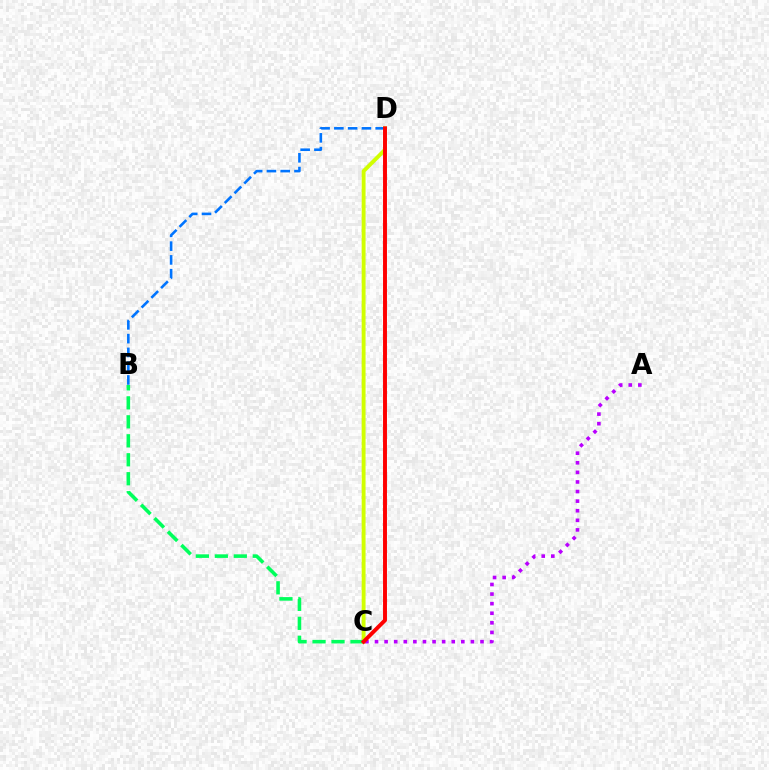{('C', 'D'): [{'color': '#d1ff00', 'line_style': 'solid', 'thickness': 2.79}, {'color': '#ff0000', 'line_style': 'solid', 'thickness': 2.83}], ('B', 'C'): [{'color': '#00ff5c', 'line_style': 'dashed', 'thickness': 2.58}], ('B', 'D'): [{'color': '#0074ff', 'line_style': 'dashed', 'thickness': 1.87}], ('A', 'C'): [{'color': '#b900ff', 'line_style': 'dotted', 'thickness': 2.61}]}